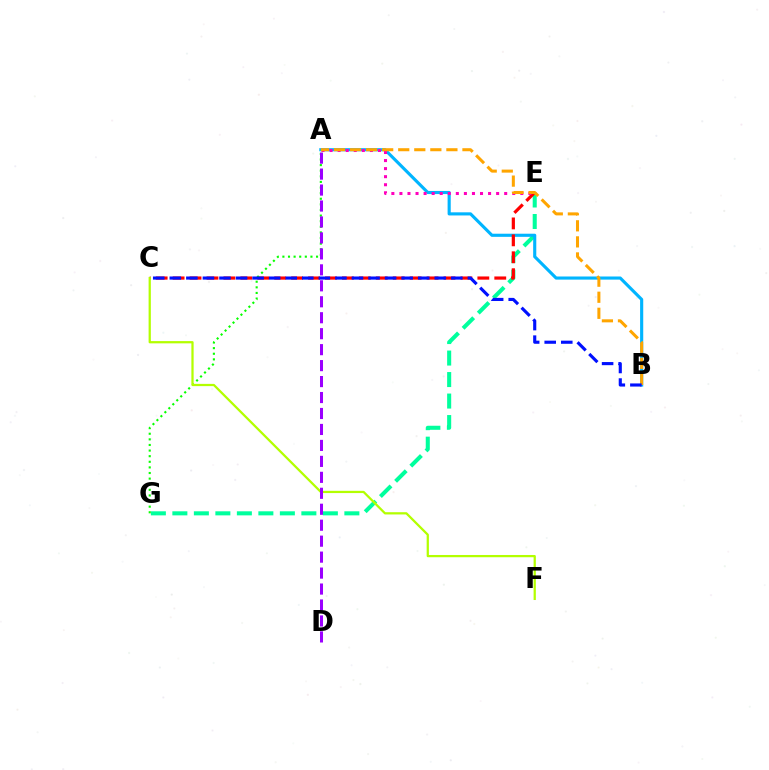{('E', 'G'): [{'color': '#00ff9d', 'line_style': 'dashed', 'thickness': 2.92}], ('A', 'B'): [{'color': '#00b5ff', 'line_style': 'solid', 'thickness': 2.25}, {'color': '#ffa500', 'line_style': 'dashed', 'thickness': 2.18}], ('C', 'E'): [{'color': '#ff0000', 'line_style': 'dashed', 'thickness': 2.3}], ('A', 'E'): [{'color': '#ff00bd', 'line_style': 'dotted', 'thickness': 2.19}], ('A', 'G'): [{'color': '#08ff00', 'line_style': 'dotted', 'thickness': 1.52}], ('C', 'F'): [{'color': '#b3ff00', 'line_style': 'solid', 'thickness': 1.62}], ('A', 'D'): [{'color': '#9b00ff', 'line_style': 'dashed', 'thickness': 2.17}], ('B', 'C'): [{'color': '#0010ff', 'line_style': 'dashed', 'thickness': 2.25}]}